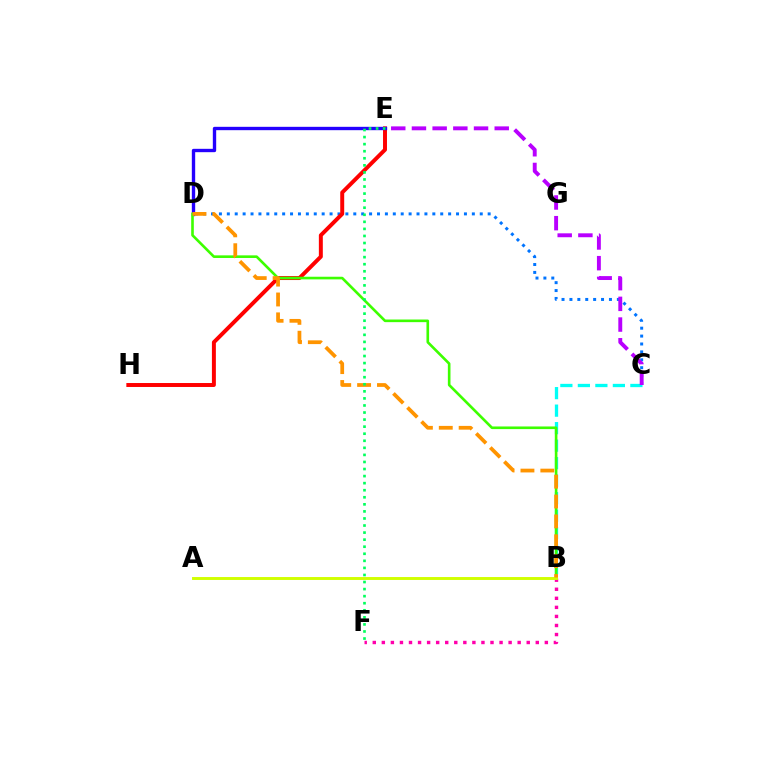{('C', 'D'): [{'color': '#0074ff', 'line_style': 'dotted', 'thickness': 2.15}], ('E', 'H'): [{'color': '#ff0000', 'line_style': 'solid', 'thickness': 2.85}], ('B', 'C'): [{'color': '#00fff6', 'line_style': 'dashed', 'thickness': 2.38}], ('B', 'F'): [{'color': '#ff00ac', 'line_style': 'dotted', 'thickness': 2.46}], ('D', 'E'): [{'color': '#2500ff', 'line_style': 'solid', 'thickness': 2.42}], ('B', 'D'): [{'color': '#3dff00', 'line_style': 'solid', 'thickness': 1.89}, {'color': '#ff9400', 'line_style': 'dashed', 'thickness': 2.7}], ('A', 'B'): [{'color': '#d1ff00', 'line_style': 'solid', 'thickness': 2.1}], ('C', 'E'): [{'color': '#b900ff', 'line_style': 'dashed', 'thickness': 2.81}], ('E', 'F'): [{'color': '#00ff5c', 'line_style': 'dotted', 'thickness': 1.92}]}